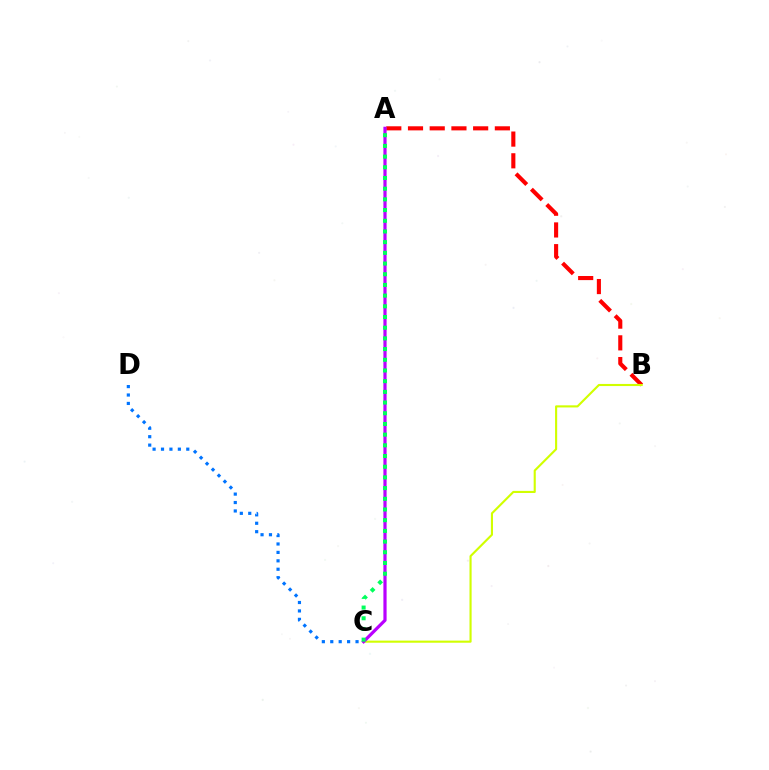{('A', 'B'): [{'color': '#ff0000', 'line_style': 'dashed', 'thickness': 2.95}], ('C', 'D'): [{'color': '#0074ff', 'line_style': 'dotted', 'thickness': 2.29}], ('B', 'C'): [{'color': '#d1ff00', 'line_style': 'solid', 'thickness': 1.53}], ('A', 'C'): [{'color': '#b900ff', 'line_style': 'solid', 'thickness': 2.3}, {'color': '#00ff5c', 'line_style': 'dotted', 'thickness': 2.91}]}